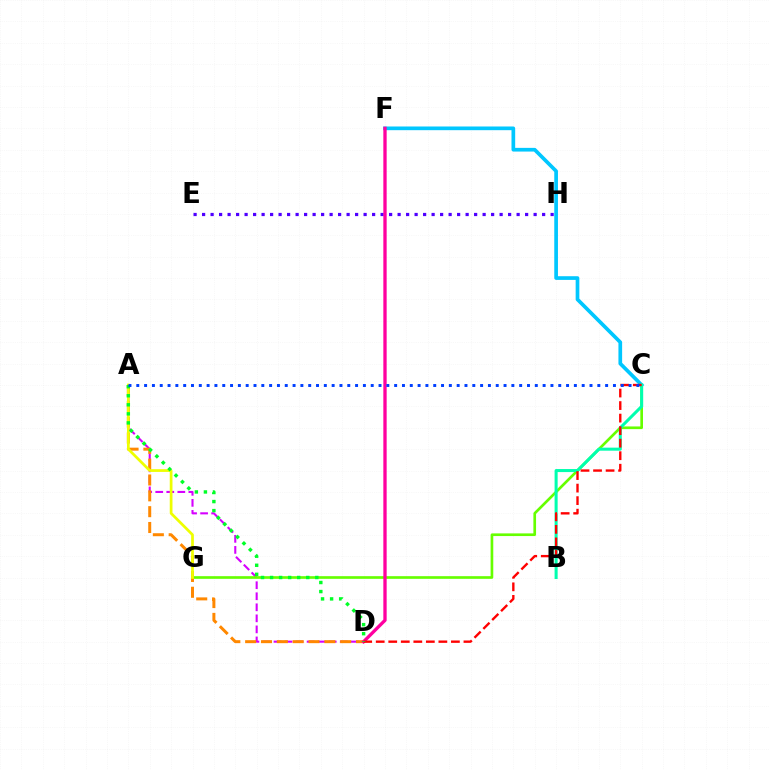{('A', 'D'): [{'color': '#d600ff', 'line_style': 'dashed', 'thickness': 1.5}, {'color': '#ff8800', 'line_style': 'dashed', 'thickness': 2.15}, {'color': '#00ff27', 'line_style': 'dotted', 'thickness': 2.46}], ('C', 'G'): [{'color': '#66ff00', 'line_style': 'solid', 'thickness': 1.92}], ('E', 'H'): [{'color': '#4f00ff', 'line_style': 'dotted', 'thickness': 2.31}], ('C', 'F'): [{'color': '#00c7ff', 'line_style': 'solid', 'thickness': 2.66}], ('B', 'C'): [{'color': '#00ffaf', 'line_style': 'solid', 'thickness': 2.19}], ('D', 'F'): [{'color': '#ff00a0', 'line_style': 'solid', 'thickness': 2.39}], ('A', 'G'): [{'color': '#eeff00', 'line_style': 'solid', 'thickness': 1.97}], ('C', 'D'): [{'color': '#ff0000', 'line_style': 'dashed', 'thickness': 1.7}], ('A', 'C'): [{'color': '#003fff', 'line_style': 'dotted', 'thickness': 2.12}]}